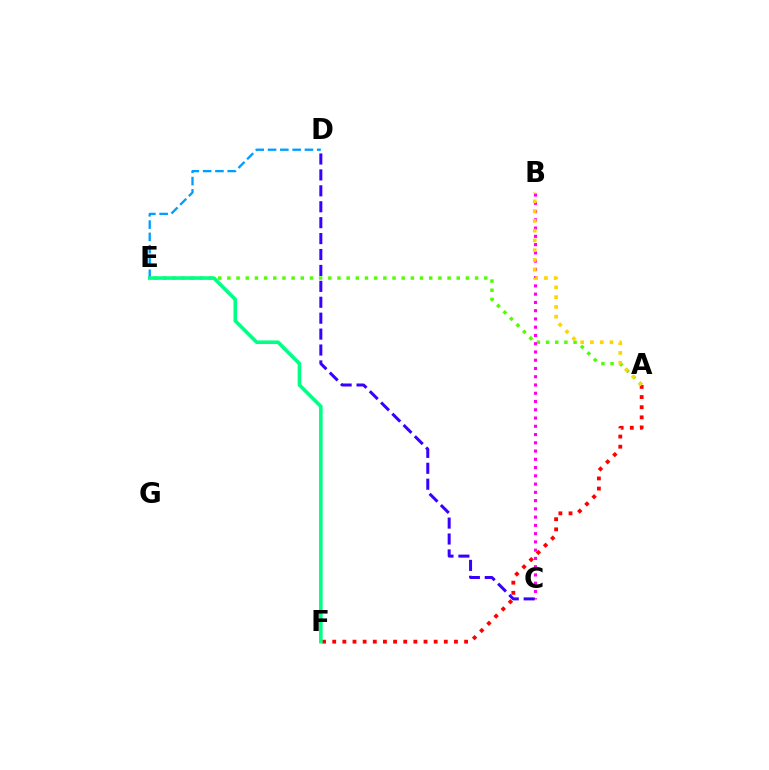{('D', 'E'): [{'color': '#009eff', 'line_style': 'dashed', 'thickness': 1.67}], ('A', 'F'): [{'color': '#ff0000', 'line_style': 'dotted', 'thickness': 2.76}], ('A', 'E'): [{'color': '#4fff00', 'line_style': 'dotted', 'thickness': 2.49}], ('B', 'C'): [{'color': '#ff00ed', 'line_style': 'dotted', 'thickness': 2.24}], ('C', 'D'): [{'color': '#3700ff', 'line_style': 'dashed', 'thickness': 2.16}], ('E', 'F'): [{'color': '#00ff86', 'line_style': 'solid', 'thickness': 2.59}], ('A', 'B'): [{'color': '#ffd500', 'line_style': 'dotted', 'thickness': 2.65}]}